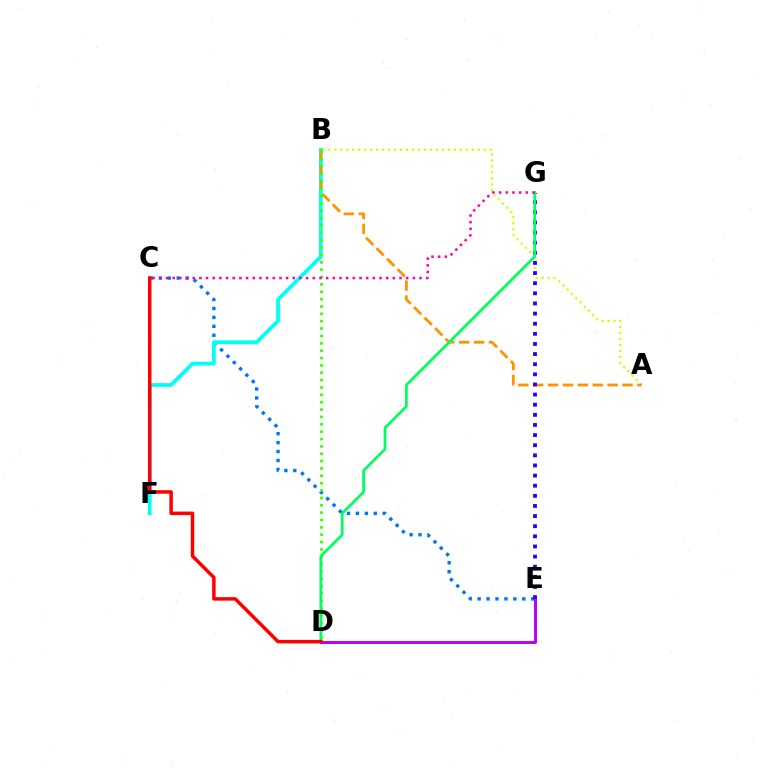{('C', 'E'): [{'color': '#0074ff', 'line_style': 'dotted', 'thickness': 2.43}], ('D', 'E'): [{'color': '#b900ff', 'line_style': 'solid', 'thickness': 2.13}], ('A', 'B'): [{'color': '#d1ff00', 'line_style': 'dotted', 'thickness': 1.62}, {'color': '#ff9400', 'line_style': 'dashed', 'thickness': 2.02}], ('B', 'F'): [{'color': '#00fff6', 'line_style': 'solid', 'thickness': 2.7}], ('E', 'G'): [{'color': '#2500ff', 'line_style': 'dotted', 'thickness': 2.75}], ('B', 'D'): [{'color': '#3dff00', 'line_style': 'dotted', 'thickness': 2.0}], ('D', 'G'): [{'color': '#00ff5c', 'line_style': 'solid', 'thickness': 1.97}], ('C', 'G'): [{'color': '#ff00ac', 'line_style': 'dotted', 'thickness': 1.81}], ('C', 'D'): [{'color': '#ff0000', 'line_style': 'solid', 'thickness': 2.51}]}